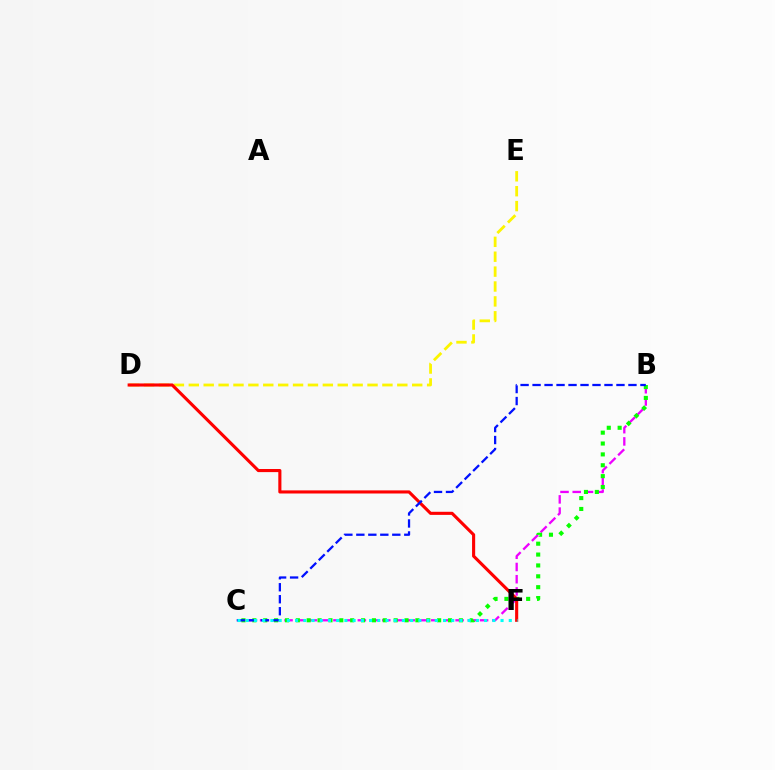{('B', 'C'): [{'color': '#ee00ff', 'line_style': 'dashed', 'thickness': 1.66}, {'color': '#08ff00', 'line_style': 'dotted', 'thickness': 2.95}, {'color': '#0010ff', 'line_style': 'dashed', 'thickness': 1.63}], ('D', 'E'): [{'color': '#fcf500', 'line_style': 'dashed', 'thickness': 2.02}], ('D', 'F'): [{'color': '#ff0000', 'line_style': 'solid', 'thickness': 2.24}], ('C', 'F'): [{'color': '#00fff6', 'line_style': 'dotted', 'thickness': 2.23}]}